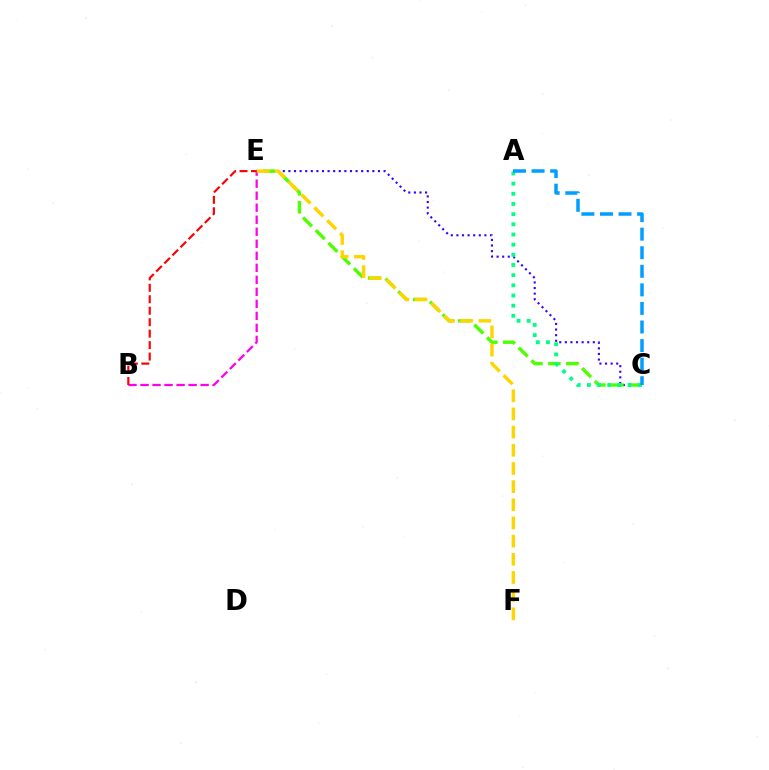{('C', 'E'): [{'color': '#3700ff', 'line_style': 'dotted', 'thickness': 1.52}, {'color': '#4fff00', 'line_style': 'dashed', 'thickness': 2.44}], ('A', 'C'): [{'color': '#00ff86', 'line_style': 'dotted', 'thickness': 2.76}, {'color': '#009eff', 'line_style': 'dashed', 'thickness': 2.52}], ('B', 'E'): [{'color': '#ff00ed', 'line_style': 'dashed', 'thickness': 1.63}, {'color': '#ff0000', 'line_style': 'dashed', 'thickness': 1.56}], ('E', 'F'): [{'color': '#ffd500', 'line_style': 'dashed', 'thickness': 2.47}]}